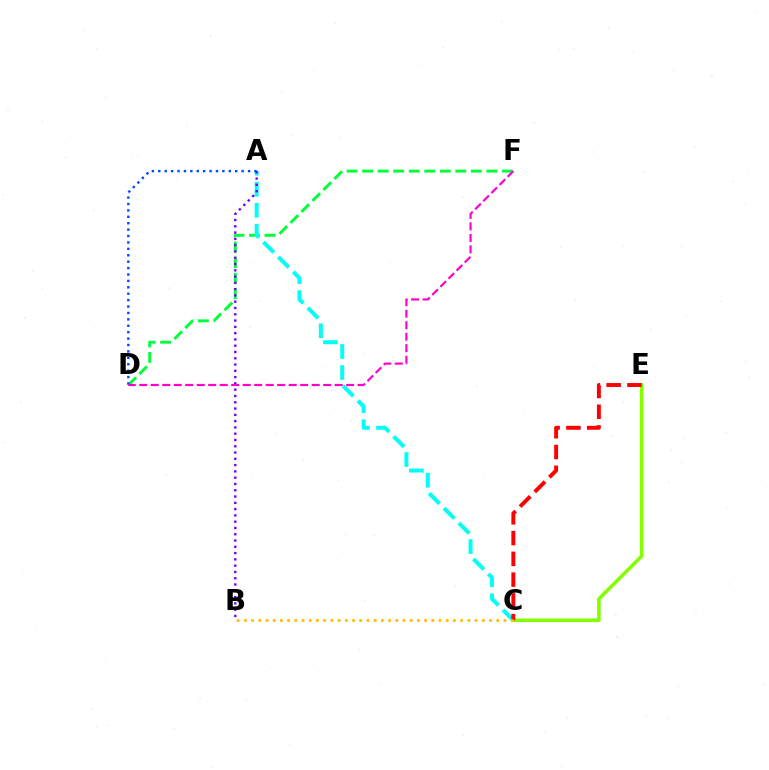{('D', 'F'): [{'color': '#00ff39', 'line_style': 'dashed', 'thickness': 2.11}, {'color': '#ff00cf', 'line_style': 'dashed', 'thickness': 1.56}], ('A', 'C'): [{'color': '#00fff6', 'line_style': 'dashed', 'thickness': 2.86}], ('C', 'E'): [{'color': '#84ff00', 'line_style': 'solid', 'thickness': 2.56}, {'color': '#ff0000', 'line_style': 'dashed', 'thickness': 2.82}], ('A', 'D'): [{'color': '#004bff', 'line_style': 'dotted', 'thickness': 1.74}], ('A', 'B'): [{'color': '#7200ff', 'line_style': 'dotted', 'thickness': 1.71}], ('B', 'C'): [{'color': '#ffbd00', 'line_style': 'dotted', 'thickness': 1.96}]}